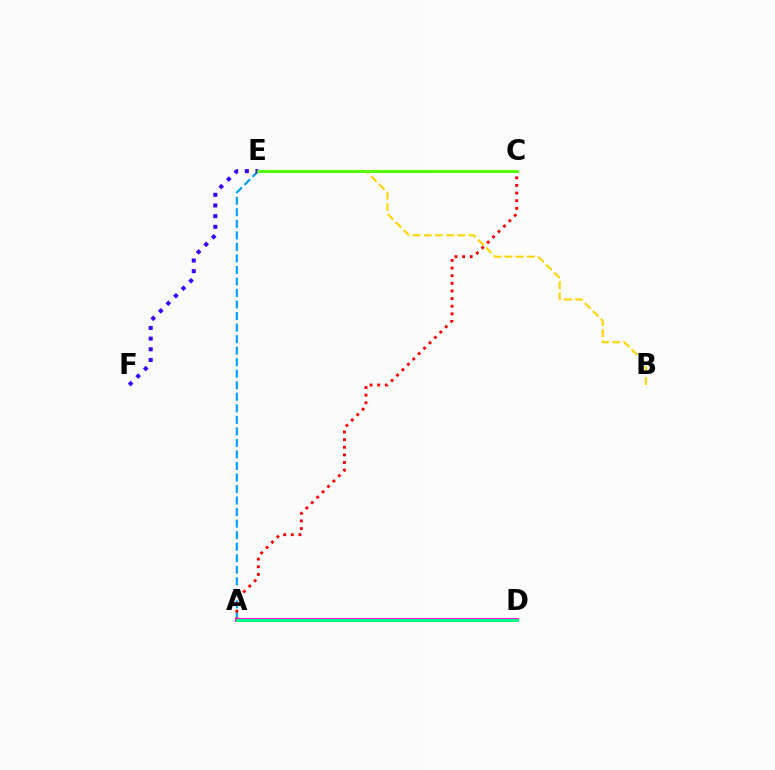{('A', 'E'): [{'color': '#009eff', 'line_style': 'dashed', 'thickness': 1.57}], ('B', 'E'): [{'color': '#ffd500', 'line_style': 'dashed', 'thickness': 1.52}], ('E', 'F'): [{'color': '#3700ff', 'line_style': 'dotted', 'thickness': 2.9}], ('A', 'C'): [{'color': '#ff0000', 'line_style': 'dotted', 'thickness': 2.07}], ('C', 'E'): [{'color': '#4fff00', 'line_style': 'solid', 'thickness': 2.07}], ('A', 'D'): [{'color': '#ff00ed', 'line_style': 'solid', 'thickness': 2.81}, {'color': '#00ff86', 'line_style': 'solid', 'thickness': 2.14}]}